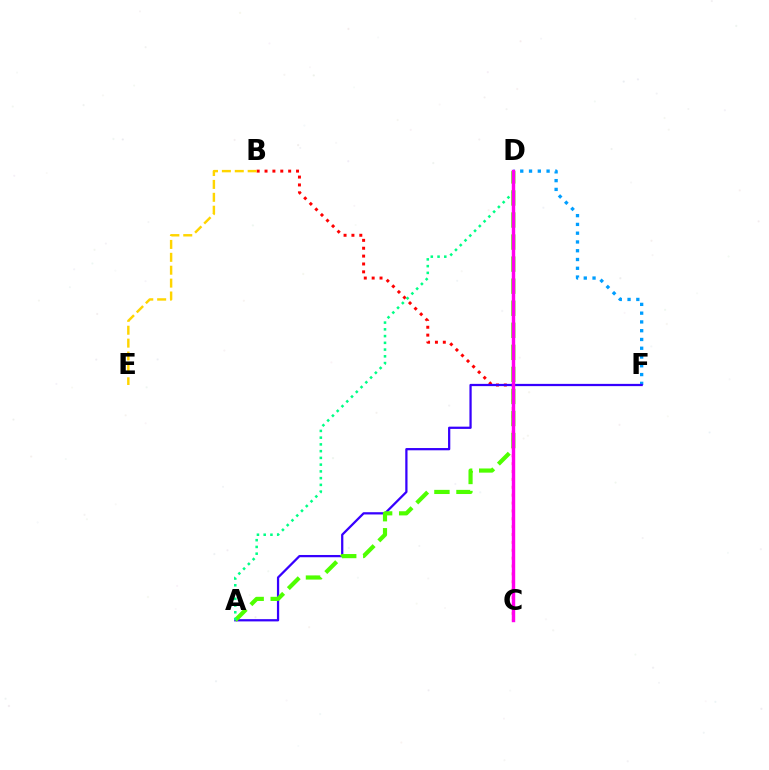{('B', 'C'): [{'color': '#ff0000', 'line_style': 'dotted', 'thickness': 2.14}], ('D', 'F'): [{'color': '#009eff', 'line_style': 'dotted', 'thickness': 2.38}], ('A', 'F'): [{'color': '#3700ff', 'line_style': 'solid', 'thickness': 1.62}], ('A', 'D'): [{'color': '#4fff00', 'line_style': 'dashed', 'thickness': 3.0}, {'color': '#00ff86', 'line_style': 'dotted', 'thickness': 1.83}], ('B', 'E'): [{'color': '#ffd500', 'line_style': 'dashed', 'thickness': 1.75}], ('C', 'D'): [{'color': '#ff00ed', 'line_style': 'solid', 'thickness': 2.46}]}